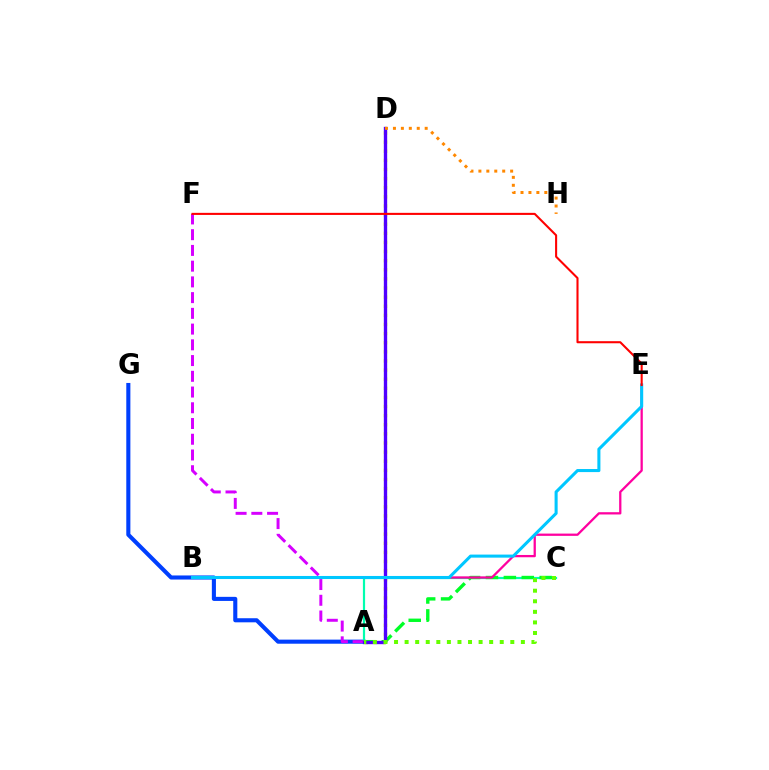{('A', 'D'): [{'color': '#eeff00', 'line_style': 'dotted', 'thickness': 2.48}, {'color': '#4f00ff', 'line_style': 'solid', 'thickness': 2.42}], ('A', 'G'): [{'color': '#003fff', 'line_style': 'solid', 'thickness': 2.94}], ('A', 'C'): [{'color': '#00ffaf', 'line_style': 'solid', 'thickness': 1.58}, {'color': '#00ff27', 'line_style': 'dashed', 'thickness': 2.43}, {'color': '#66ff00', 'line_style': 'dotted', 'thickness': 2.87}], ('A', 'F'): [{'color': '#d600ff', 'line_style': 'dashed', 'thickness': 2.14}], ('B', 'E'): [{'color': '#ff00a0', 'line_style': 'solid', 'thickness': 1.64}, {'color': '#00c7ff', 'line_style': 'solid', 'thickness': 2.2}], ('D', 'H'): [{'color': '#ff8800', 'line_style': 'dotted', 'thickness': 2.16}], ('E', 'F'): [{'color': '#ff0000', 'line_style': 'solid', 'thickness': 1.5}]}